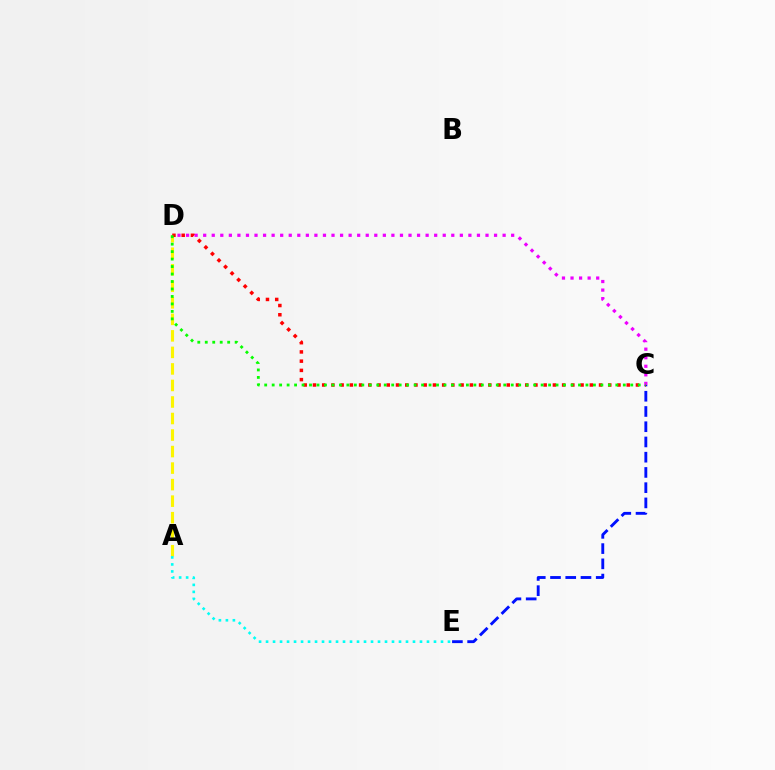{('A', 'D'): [{'color': '#fcf500', 'line_style': 'dashed', 'thickness': 2.25}], ('C', 'E'): [{'color': '#0010ff', 'line_style': 'dashed', 'thickness': 2.07}], ('A', 'E'): [{'color': '#00fff6', 'line_style': 'dotted', 'thickness': 1.9}], ('C', 'D'): [{'color': '#ff0000', 'line_style': 'dotted', 'thickness': 2.51}, {'color': '#ee00ff', 'line_style': 'dotted', 'thickness': 2.32}, {'color': '#08ff00', 'line_style': 'dotted', 'thickness': 2.03}]}